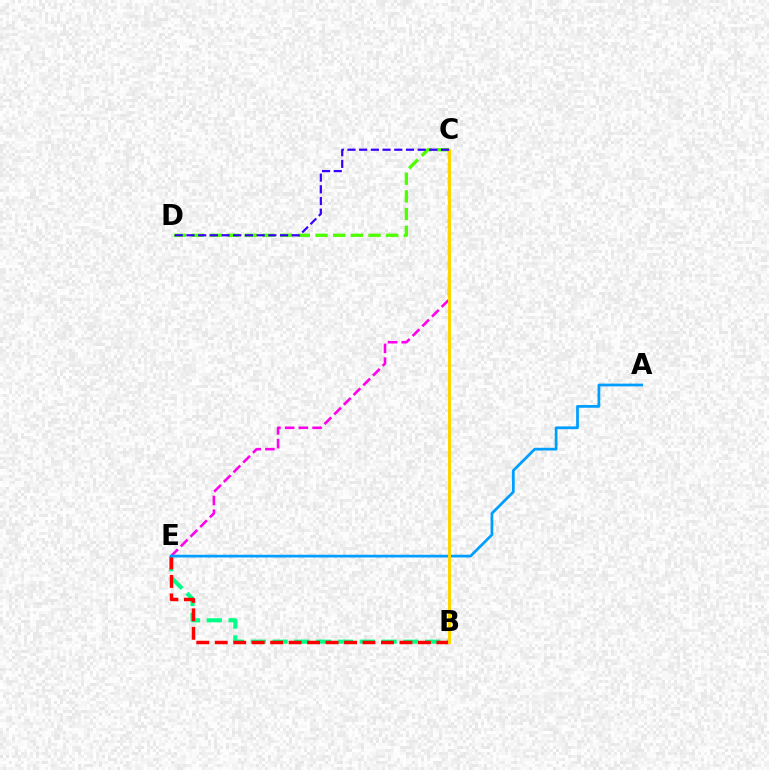{('C', 'D'): [{'color': '#4fff00', 'line_style': 'dashed', 'thickness': 2.4}, {'color': '#3700ff', 'line_style': 'dashed', 'thickness': 1.59}], ('B', 'E'): [{'color': '#00ff86', 'line_style': 'dashed', 'thickness': 2.96}, {'color': '#ff0000', 'line_style': 'dashed', 'thickness': 2.51}], ('C', 'E'): [{'color': '#ff00ed', 'line_style': 'dashed', 'thickness': 1.86}], ('A', 'E'): [{'color': '#009eff', 'line_style': 'solid', 'thickness': 1.97}], ('B', 'C'): [{'color': '#ffd500', 'line_style': 'solid', 'thickness': 2.16}]}